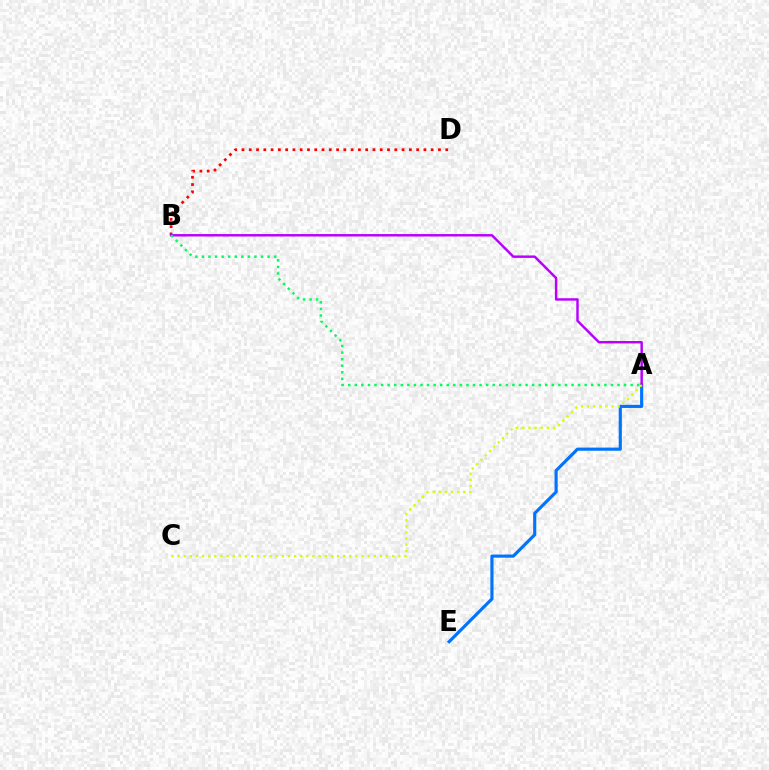{('A', 'E'): [{'color': '#0074ff', 'line_style': 'solid', 'thickness': 2.26}], ('B', 'D'): [{'color': '#ff0000', 'line_style': 'dotted', 'thickness': 1.98}], ('A', 'B'): [{'color': '#b900ff', 'line_style': 'solid', 'thickness': 1.76}, {'color': '#00ff5c', 'line_style': 'dotted', 'thickness': 1.78}], ('A', 'C'): [{'color': '#d1ff00', 'line_style': 'dotted', 'thickness': 1.67}]}